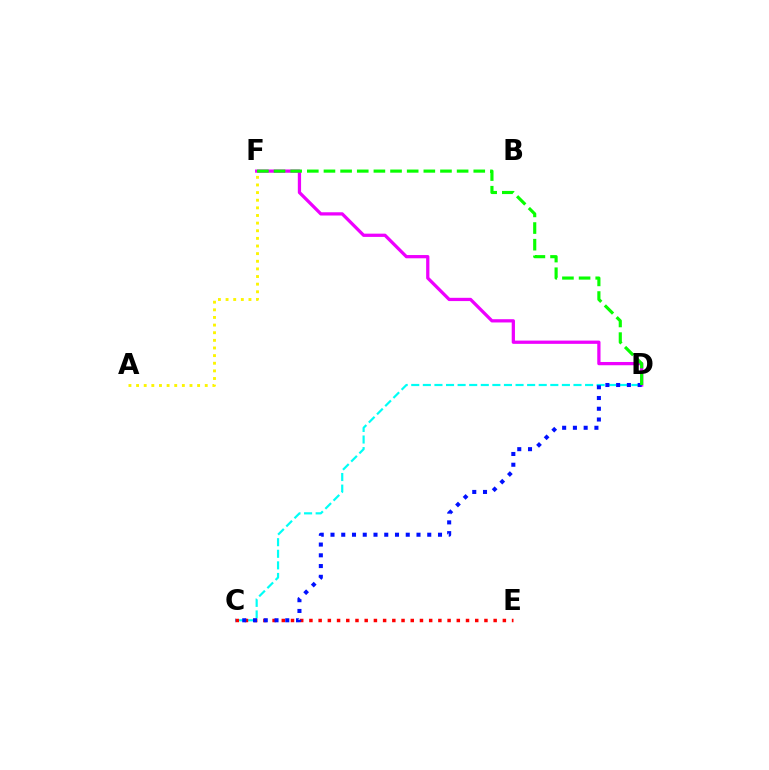{('C', 'D'): [{'color': '#00fff6', 'line_style': 'dashed', 'thickness': 1.57}, {'color': '#0010ff', 'line_style': 'dotted', 'thickness': 2.92}], ('D', 'F'): [{'color': '#ee00ff', 'line_style': 'solid', 'thickness': 2.34}, {'color': '#08ff00', 'line_style': 'dashed', 'thickness': 2.26}], ('C', 'E'): [{'color': '#ff0000', 'line_style': 'dotted', 'thickness': 2.5}], ('A', 'F'): [{'color': '#fcf500', 'line_style': 'dotted', 'thickness': 2.07}]}